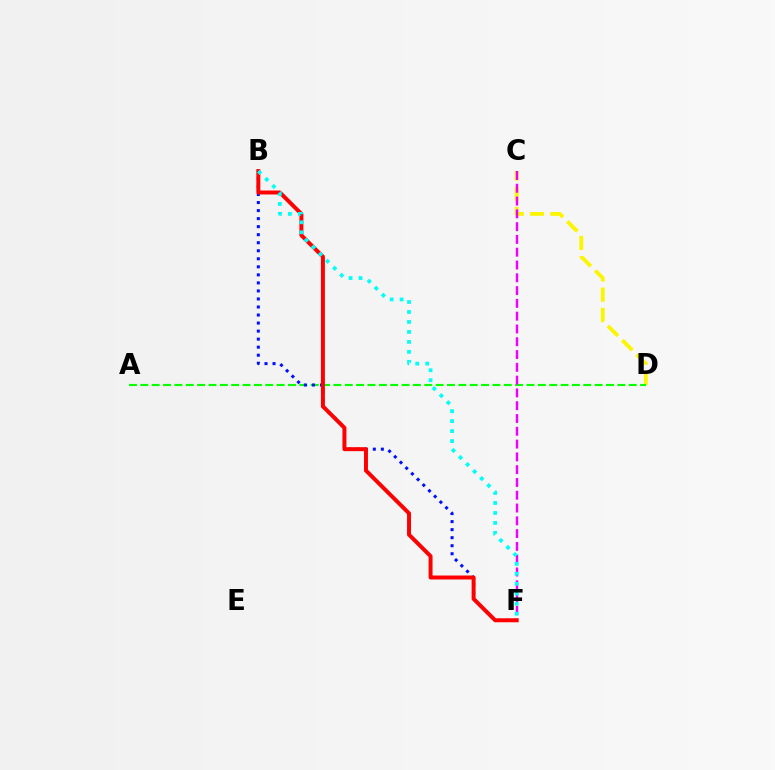{('C', 'D'): [{'color': '#fcf500', 'line_style': 'dashed', 'thickness': 2.75}], ('A', 'D'): [{'color': '#08ff00', 'line_style': 'dashed', 'thickness': 1.54}], ('B', 'F'): [{'color': '#0010ff', 'line_style': 'dotted', 'thickness': 2.18}, {'color': '#ff0000', 'line_style': 'solid', 'thickness': 2.86}, {'color': '#00fff6', 'line_style': 'dotted', 'thickness': 2.71}], ('C', 'F'): [{'color': '#ee00ff', 'line_style': 'dashed', 'thickness': 1.74}]}